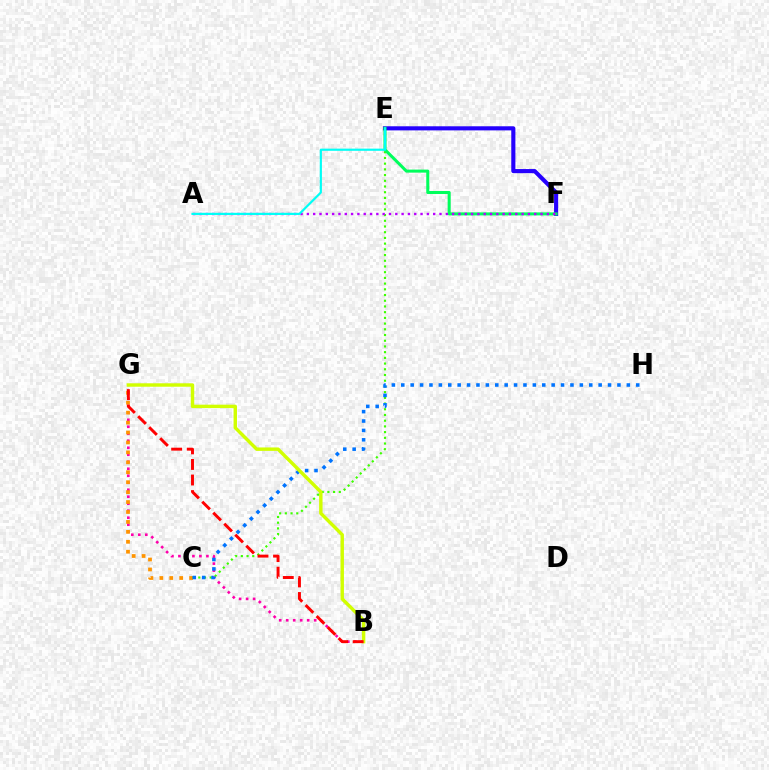{('B', 'G'): [{'color': '#ff00ac', 'line_style': 'dotted', 'thickness': 1.9}, {'color': '#d1ff00', 'line_style': 'solid', 'thickness': 2.47}, {'color': '#ff0000', 'line_style': 'dashed', 'thickness': 2.12}], ('C', 'G'): [{'color': '#ff9400', 'line_style': 'dotted', 'thickness': 2.7}], ('C', 'E'): [{'color': '#3dff00', 'line_style': 'dotted', 'thickness': 1.55}], ('C', 'H'): [{'color': '#0074ff', 'line_style': 'dotted', 'thickness': 2.55}], ('E', 'F'): [{'color': '#2500ff', 'line_style': 'solid', 'thickness': 2.95}, {'color': '#00ff5c', 'line_style': 'solid', 'thickness': 2.18}], ('A', 'F'): [{'color': '#b900ff', 'line_style': 'dotted', 'thickness': 1.72}], ('A', 'E'): [{'color': '#00fff6', 'line_style': 'solid', 'thickness': 1.57}]}